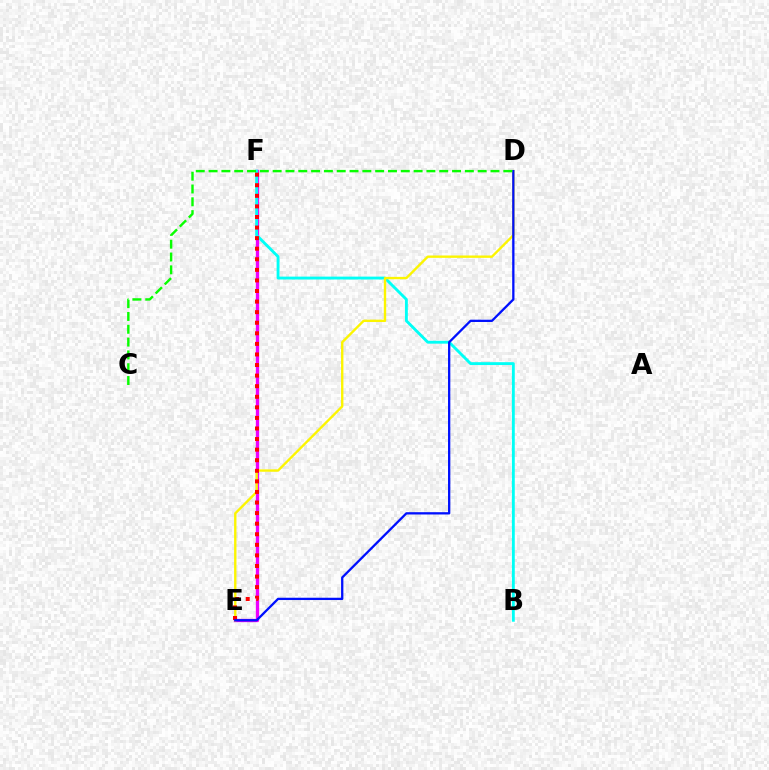{('E', 'F'): [{'color': '#ee00ff', 'line_style': 'solid', 'thickness': 2.38}, {'color': '#ff0000', 'line_style': 'dotted', 'thickness': 2.87}], ('B', 'F'): [{'color': '#00fff6', 'line_style': 'solid', 'thickness': 2.07}], ('D', 'E'): [{'color': '#fcf500', 'line_style': 'solid', 'thickness': 1.71}, {'color': '#0010ff', 'line_style': 'solid', 'thickness': 1.65}], ('C', 'D'): [{'color': '#08ff00', 'line_style': 'dashed', 'thickness': 1.74}]}